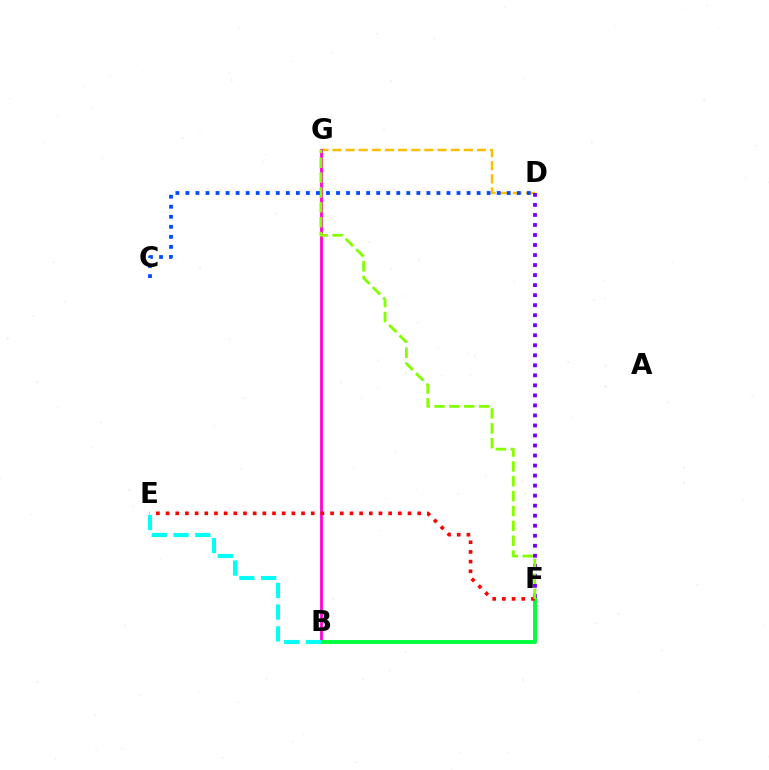{('D', 'G'): [{'color': '#ffbd00', 'line_style': 'dashed', 'thickness': 1.78}], ('B', 'G'): [{'color': '#ff00cf', 'line_style': 'solid', 'thickness': 1.98}], ('B', 'F'): [{'color': '#00ff39', 'line_style': 'solid', 'thickness': 2.79}], ('E', 'F'): [{'color': '#ff0000', 'line_style': 'dotted', 'thickness': 2.63}], ('D', 'F'): [{'color': '#7200ff', 'line_style': 'dotted', 'thickness': 2.72}], ('F', 'G'): [{'color': '#84ff00', 'line_style': 'dashed', 'thickness': 2.02}], ('C', 'D'): [{'color': '#004bff', 'line_style': 'dotted', 'thickness': 2.73}], ('B', 'E'): [{'color': '#00fff6', 'line_style': 'dashed', 'thickness': 2.96}]}